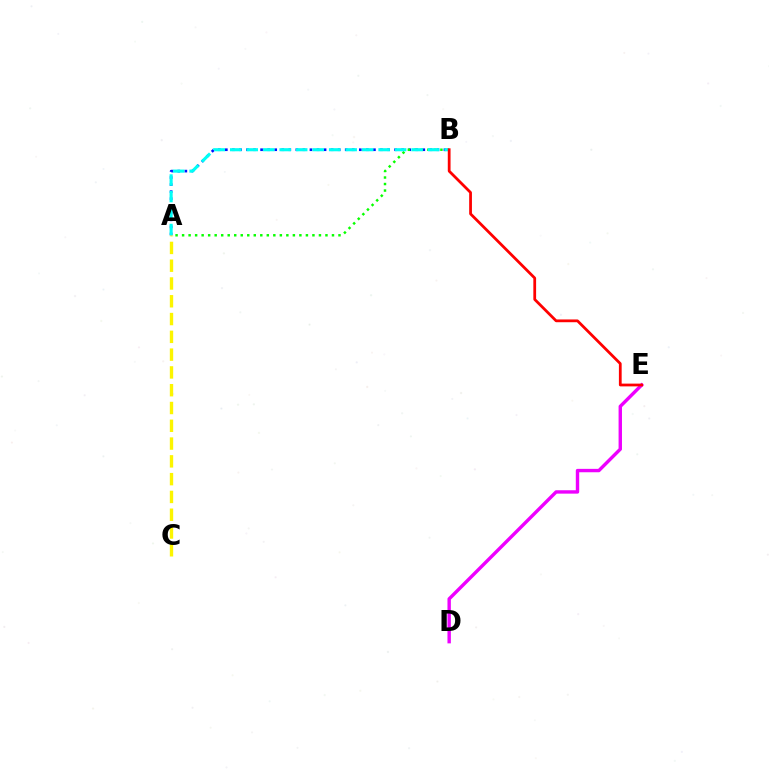{('A', 'B'): [{'color': '#0010ff', 'line_style': 'dotted', 'thickness': 1.92}, {'color': '#08ff00', 'line_style': 'dotted', 'thickness': 1.77}, {'color': '#00fff6', 'line_style': 'dashed', 'thickness': 2.24}], ('D', 'E'): [{'color': '#ee00ff', 'line_style': 'solid', 'thickness': 2.44}], ('A', 'C'): [{'color': '#fcf500', 'line_style': 'dashed', 'thickness': 2.42}], ('B', 'E'): [{'color': '#ff0000', 'line_style': 'solid', 'thickness': 1.99}]}